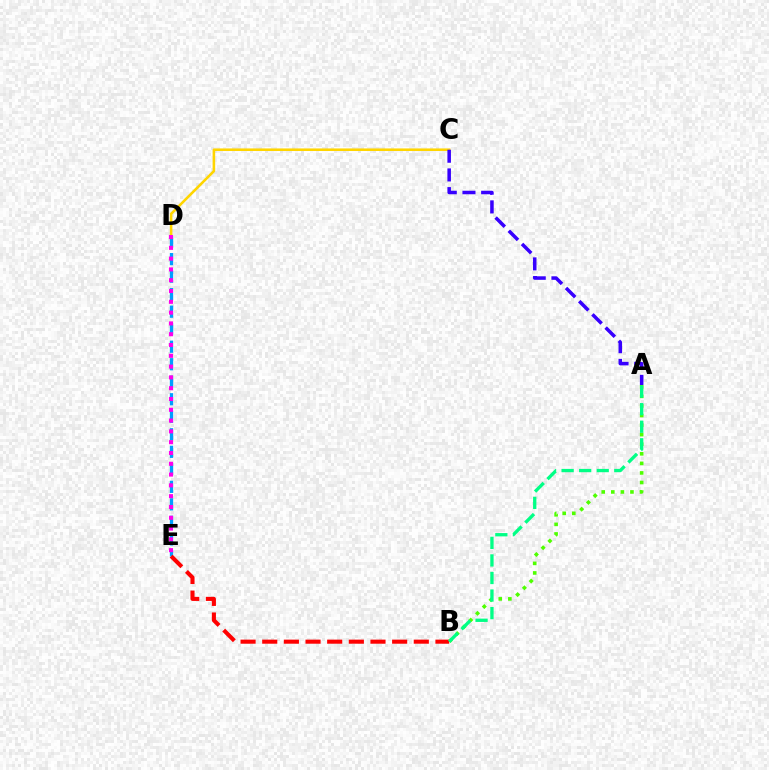{('A', 'B'): [{'color': '#4fff00', 'line_style': 'dotted', 'thickness': 2.6}, {'color': '#00ff86', 'line_style': 'dashed', 'thickness': 2.39}], ('D', 'E'): [{'color': '#009eff', 'line_style': 'dashed', 'thickness': 2.38}, {'color': '#ff00ed', 'line_style': 'dotted', 'thickness': 2.93}], ('B', 'E'): [{'color': '#ff0000', 'line_style': 'dashed', 'thickness': 2.94}], ('C', 'D'): [{'color': '#ffd500', 'line_style': 'solid', 'thickness': 1.85}], ('A', 'C'): [{'color': '#3700ff', 'line_style': 'dashed', 'thickness': 2.54}]}